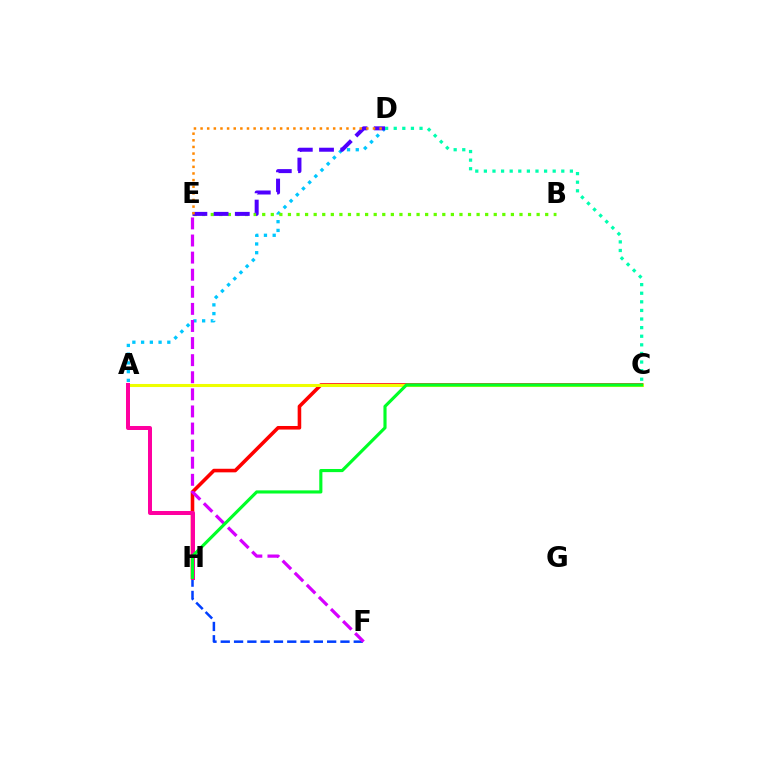{('A', 'D'): [{'color': '#00c7ff', 'line_style': 'dotted', 'thickness': 2.37}], ('B', 'E'): [{'color': '#66ff00', 'line_style': 'dotted', 'thickness': 2.33}], ('D', 'E'): [{'color': '#4f00ff', 'line_style': 'dashed', 'thickness': 2.88}, {'color': '#ff8800', 'line_style': 'dotted', 'thickness': 1.8}], ('C', 'D'): [{'color': '#00ffaf', 'line_style': 'dotted', 'thickness': 2.34}], ('C', 'H'): [{'color': '#ff0000', 'line_style': 'solid', 'thickness': 2.58}, {'color': '#00ff27', 'line_style': 'solid', 'thickness': 2.25}], ('F', 'H'): [{'color': '#003fff', 'line_style': 'dashed', 'thickness': 1.81}], ('A', 'C'): [{'color': '#eeff00', 'line_style': 'solid', 'thickness': 2.2}], ('A', 'H'): [{'color': '#ff00a0', 'line_style': 'solid', 'thickness': 2.87}], ('E', 'F'): [{'color': '#d600ff', 'line_style': 'dashed', 'thickness': 2.32}]}